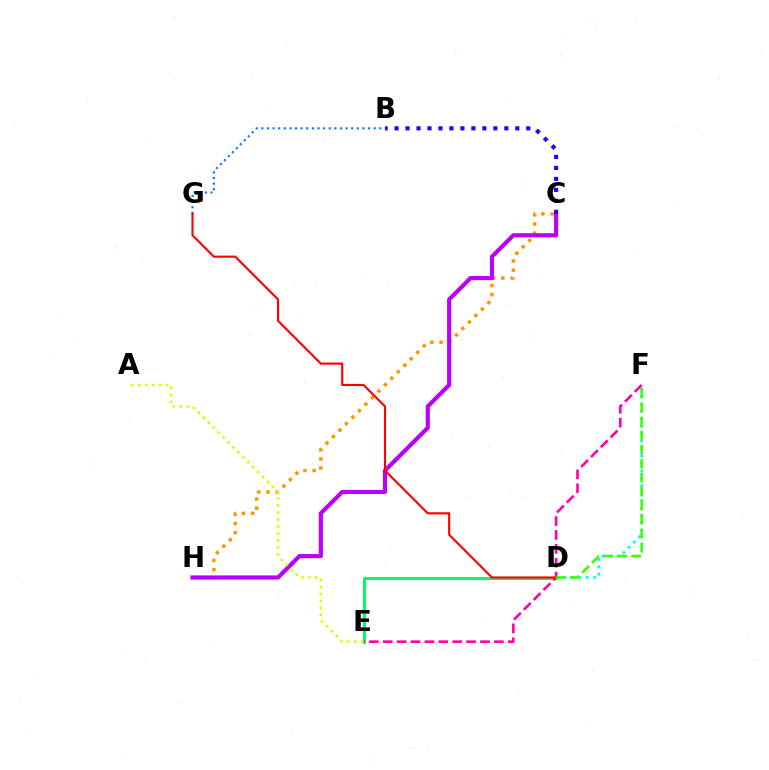{('C', 'H'): [{'color': '#ff9400', 'line_style': 'dotted', 'thickness': 2.49}, {'color': '#b900ff', 'line_style': 'solid', 'thickness': 3.0}], ('B', 'C'): [{'color': '#2500ff', 'line_style': 'dotted', 'thickness': 2.98}], ('D', 'F'): [{'color': '#00fff6', 'line_style': 'dotted', 'thickness': 2.02}, {'color': '#3dff00', 'line_style': 'dashed', 'thickness': 1.9}], ('D', 'E'): [{'color': '#00ff5c', 'line_style': 'solid', 'thickness': 2.18}], ('E', 'F'): [{'color': '#ff00ac', 'line_style': 'dashed', 'thickness': 1.89}], ('B', 'G'): [{'color': '#0074ff', 'line_style': 'dotted', 'thickness': 1.53}], ('D', 'G'): [{'color': '#ff0000', 'line_style': 'solid', 'thickness': 1.54}], ('A', 'E'): [{'color': '#d1ff00', 'line_style': 'dotted', 'thickness': 1.89}]}